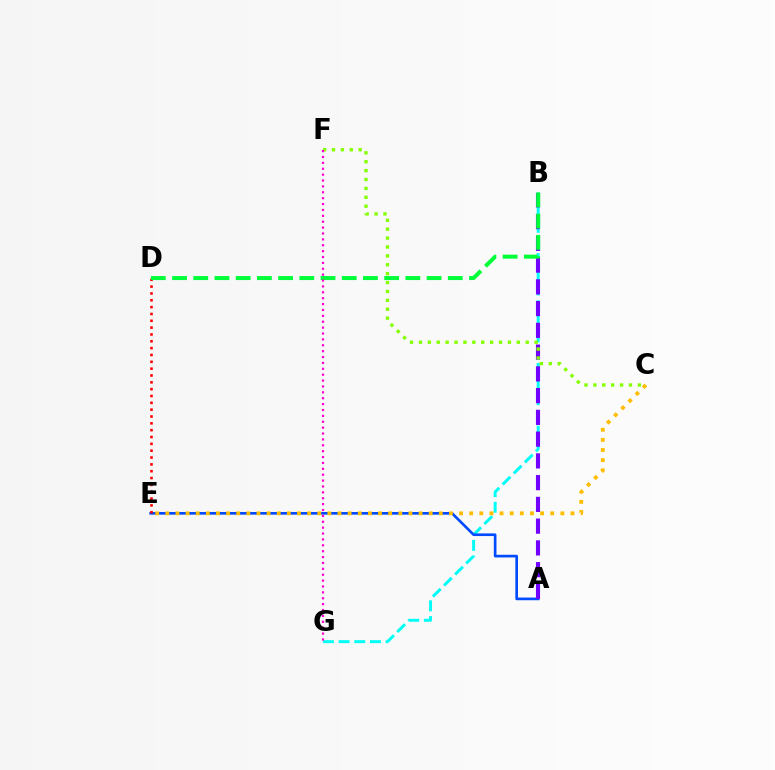{('B', 'G'): [{'color': '#00fff6', 'line_style': 'dashed', 'thickness': 2.13}], ('A', 'E'): [{'color': '#004bff', 'line_style': 'solid', 'thickness': 1.92}], ('A', 'B'): [{'color': '#7200ff', 'line_style': 'dashed', 'thickness': 2.96}], ('C', 'F'): [{'color': '#84ff00', 'line_style': 'dotted', 'thickness': 2.42}], ('D', 'E'): [{'color': '#ff0000', 'line_style': 'dotted', 'thickness': 1.86}], ('C', 'E'): [{'color': '#ffbd00', 'line_style': 'dotted', 'thickness': 2.75}], ('B', 'D'): [{'color': '#00ff39', 'line_style': 'dashed', 'thickness': 2.88}], ('F', 'G'): [{'color': '#ff00cf', 'line_style': 'dotted', 'thickness': 1.6}]}